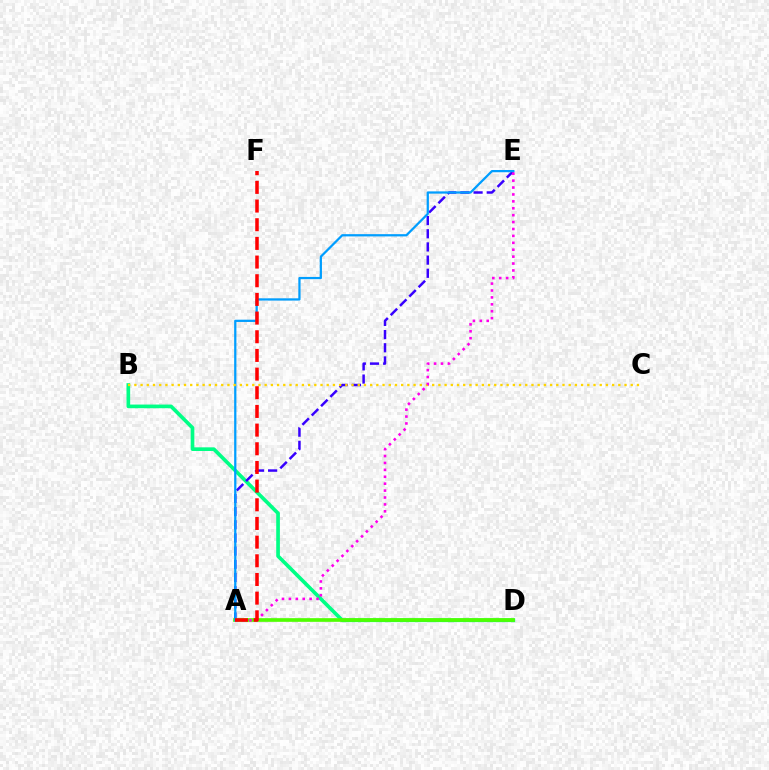{('B', 'D'): [{'color': '#00ff86', 'line_style': 'solid', 'thickness': 2.64}], ('A', 'E'): [{'color': '#3700ff', 'line_style': 'dashed', 'thickness': 1.79}, {'color': '#009eff', 'line_style': 'solid', 'thickness': 1.62}, {'color': '#ff00ed', 'line_style': 'dotted', 'thickness': 1.88}], ('A', 'D'): [{'color': '#4fff00', 'line_style': 'solid', 'thickness': 2.65}], ('B', 'C'): [{'color': '#ffd500', 'line_style': 'dotted', 'thickness': 1.69}], ('A', 'F'): [{'color': '#ff0000', 'line_style': 'dashed', 'thickness': 2.54}]}